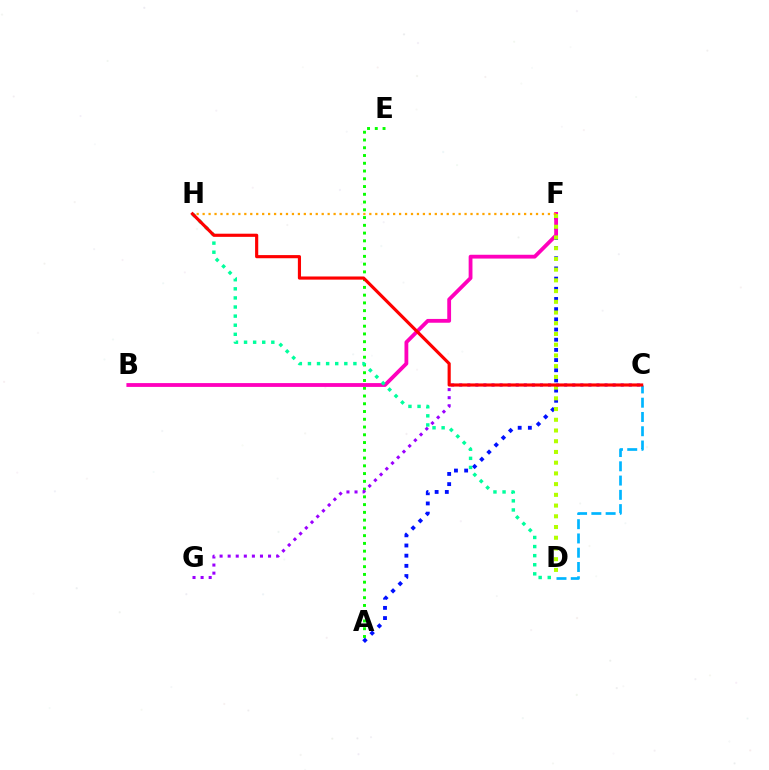{('C', 'D'): [{'color': '#00b5ff', 'line_style': 'dashed', 'thickness': 1.94}], ('A', 'F'): [{'color': '#0010ff', 'line_style': 'dotted', 'thickness': 2.77}], ('A', 'E'): [{'color': '#08ff00', 'line_style': 'dotted', 'thickness': 2.11}], ('B', 'F'): [{'color': '#ff00bd', 'line_style': 'solid', 'thickness': 2.74}], ('D', 'F'): [{'color': '#b3ff00', 'line_style': 'dotted', 'thickness': 2.91}], ('C', 'G'): [{'color': '#9b00ff', 'line_style': 'dotted', 'thickness': 2.19}], ('D', 'H'): [{'color': '#00ff9d', 'line_style': 'dotted', 'thickness': 2.47}], ('C', 'H'): [{'color': '#ff0000', 'line_style': 'solid', 'thickness': 2.27}], ('F', 'H'): [{'color': '#ffa500', 'line_style': 'dotted', 'thickness': 1.62}]}